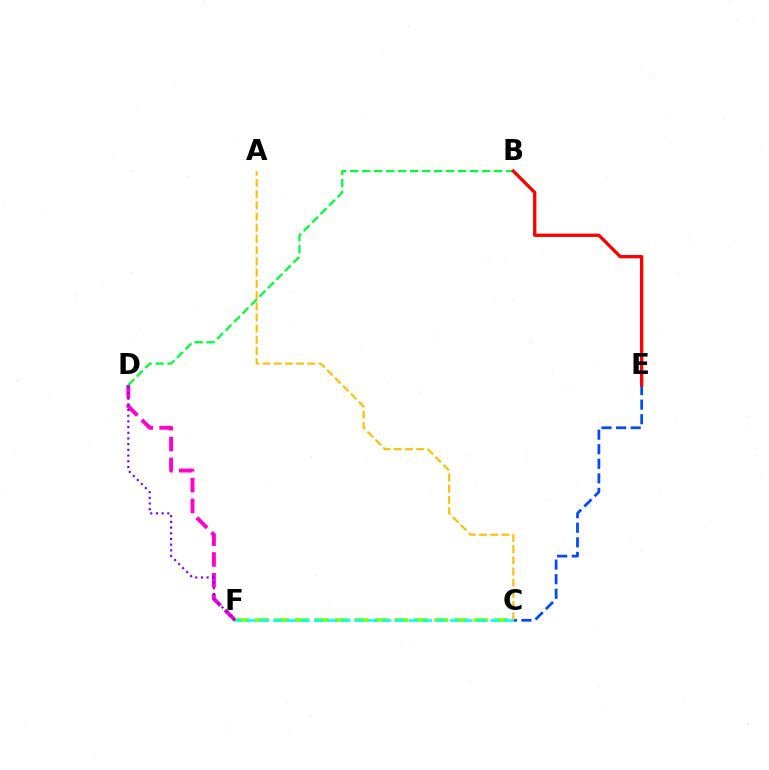{('D', 'F'): [{'color': '#ff00cf', 'line_style': 'dashed', 'thickness': 2.83}, {'color': '#7200ff', 'line_style': 'dotted', 'thickness': 1.54}], ('C', 'E'): [{'color': '#004bff', 'line_style': 'dashed', 'thickness': 1.98}], ('B', 'D'): [{'color': '#00ff39', 'line_style': 'dashed', 'thickness': 1.63}], ('C', 'F'): [{'color': '#84ff00', 'line_style': 'dashed', 'thickness': 2.71}, {'color': '#00fff6', 'line_style': 'dashed', 'thickness': 1.85}], ('A', 'C'): [{'color': '#ffbd00', 'line_style': 'dashed', 'thickness': 1.52}], ('B', 'E'): [{'color': '#ff0000', 'line_style': 'solid', 'thickness': 2.39}]}